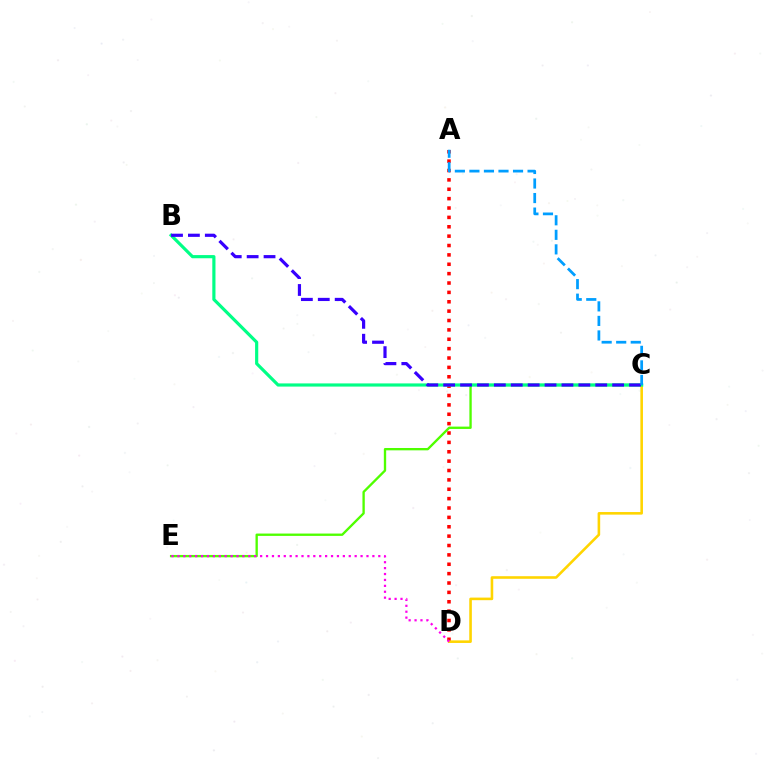{('A', 'D'): [{'color': '#ff0000', 'line_style': 'dotted', 'thickness': 2.55}], ('C', 'E'): [{'color': '#4fff00', 'line_style': 'solid', 'thickness': 1.69}], ('C', 'D'): [{'color': '#ffd500', 'line_style': 'solid', 'thickness': 1.87}], ('B', 'C'): [{'color': '#00ff86', 'line_style': 'solid', 'thickness': 2.28}, {'color': '#3700ff', 'line_style': 'dashed', 'thickness': 2.3}], ('D', 'E'): [{'color': '#ff00ed', 'line_style': 'dotted', 'thickness': 1.61}], ('A', 'C'): [{'color': '#009eff', 'line_style': 'dashed', 'thickness': 1.98}]}